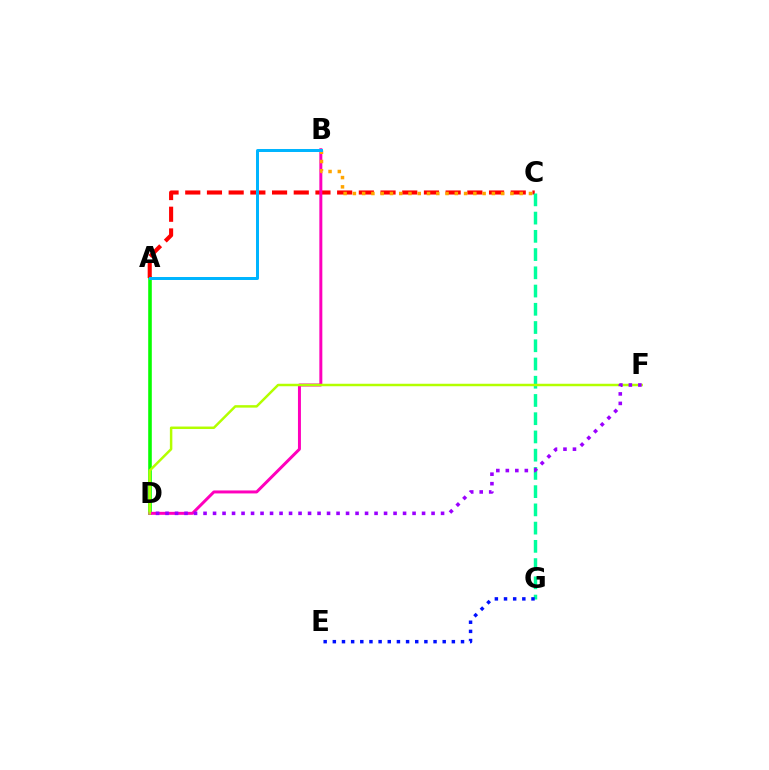{('A', 'D'): [{'color': '#08ff00', 'line_style': 'solid', 'thickness': 2.58}], ('A', 'C'): [{'color': '#ff0000', 'line_style': 'dashed', 'thickness': 2.95}], ('B', 'D'): [{'color': '#ff00bd', 'line_style': 'solid', 'thickness': 2.14}], ('C', 'G'): [{'color': '#00ff9d', 'line_style': 'dashed', 'thickness': 2.48}], ('B', 'C'): [{'color': '#ffa500', 'line_style': 'dotted', 'thickness': 2.52}], ('E', 'G'): [{'color': '#0010ff', 'line_style': 'dotted', 'thickness': 2.49}], ('A', 'B'): [{'color': '#00b5ff', 'line_style': 'solid', 'thickness': 2.15}], ('D', 'F'): [{'color': '#b3ff00', 'line_style': 'solid', 'thickness': 1.78}, {'color': '#9b00ff', 'line_style': 'dotted', 'thickness': 2.58}]}